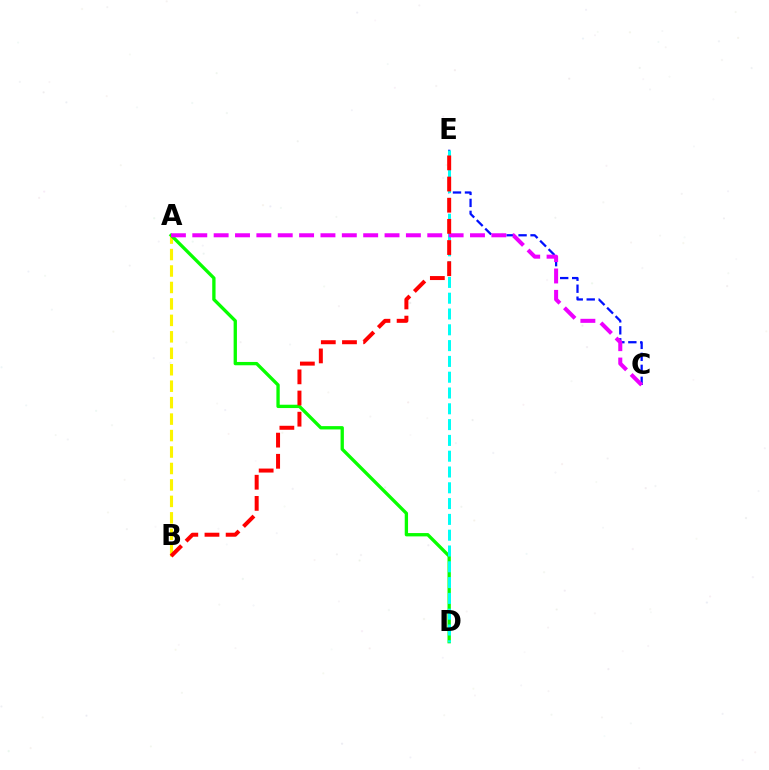{('A', 'B'): [{'color': '#fcf500', 'line_style': 'dashed', 'thickness': 2.24}], ('A', 'D'): [{'color': '#08ff00', 'line_style': 'solid', 'thickness': 2.39}], ('C', 'E'): [{'color': '#0010ff', 'line_style': 'dashed', 'thickness': 1.63}], ('D', 'E'): [{'color': '#00fff6', 'line_style': 'dashed', 'thickness': 2.15}], ('A', 'C'): [{'color': '#ee00ff', 'line_style': 'dashed', 'thickness': 2.9}], ('B', 'E'): [{'color': '#ff0000', 'line_style': 'dashed', 'thickness': 2.88}]}